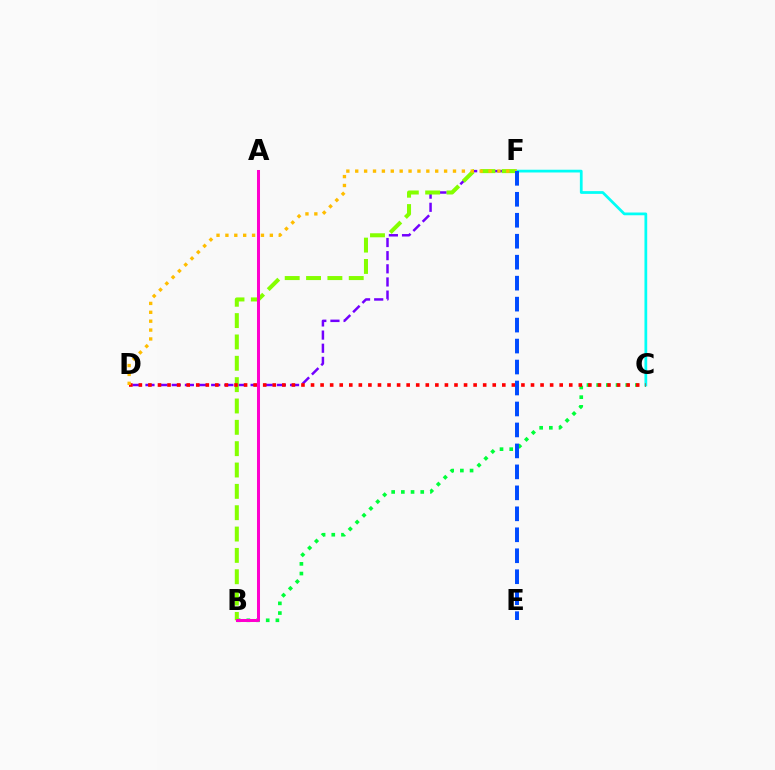{('D', 'F'): [{'color': '#7200ff', 'line_style': 'dashed', 'thickness': 1.79}, {'color': '#ffbd00', 'line_style': 'dotted', 'thickness': 2.41}], ('B', 'C'): [{'color': '#00ff39', 'line_style': 'dotted', 'thickness': 2.63}], ('B', 'F'): [{'color': '#84ff00', 'line_style': 'dashed', 'thickness': 2.9}], ('C', 'F'): [{'color': '#00fff6', 'line_style': 'solid', 'thickness': 1.98}], ('C', 'D'): [{'color': '#ff0000', 'line_style': 'dotted', 'thickness': 2.6}], ('A', 'B'): [{'color': '#ff00cf', 'line_style': 'solid', 'thickness': 2.18}], ('E', 'F'): [{'color': '#004bff', 'line_style': 'dashed', 'thickness': 2.85}]}